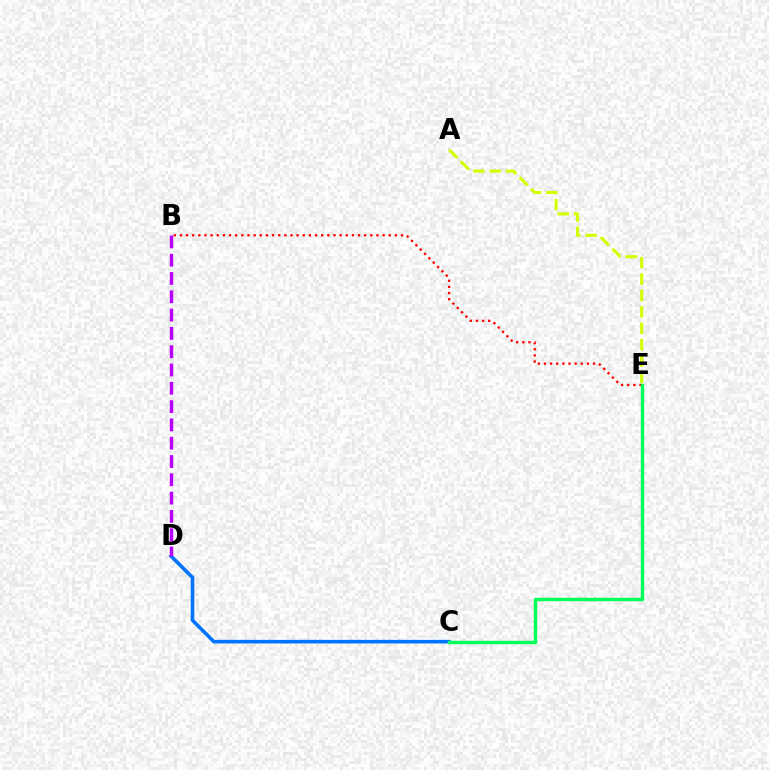{('C', 'D'): [{'color': '#0074ff', 'line_style': 'solid', 'thickness': 2.58}], ('A', 'E'): [{'color': '#d1ff00', 'line_style': 'dashed', 'thickness': 2.23}], ('B', 'E'): [{'color': '#ff0000', 'line_style': 'dotted', 'thickness': 1.67}], ('C', 'E'): [{'color': '#00ff5c', 'line_style': 'solid', 'thickness': 2.49}], ('B', 'D'): [{'color': '#b900ff', 'line_style': 'dashed', 'thickness': 2.49}]}